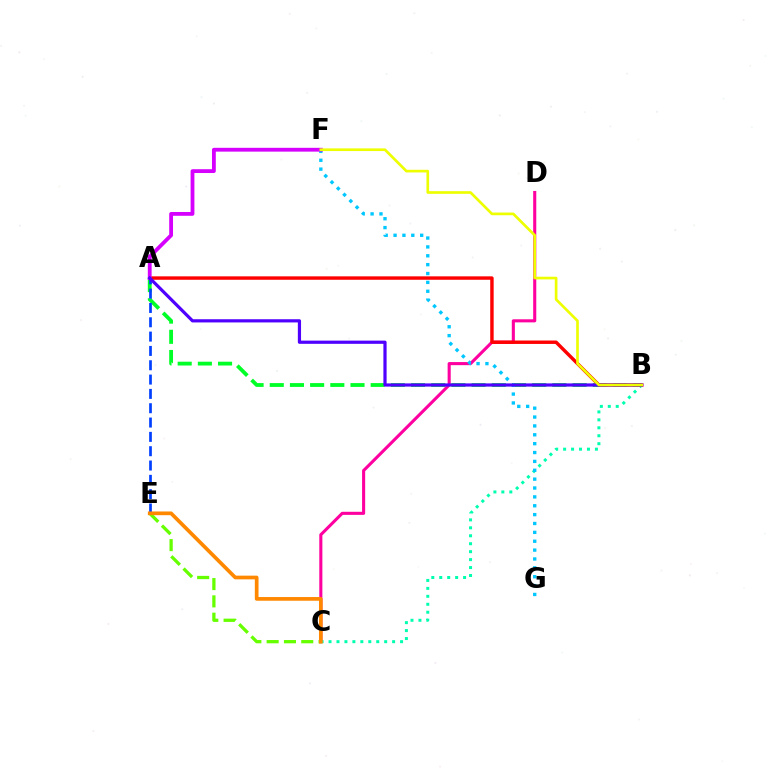{('C', 'D'): [{'color': '#ff00a0', 'line_style': 'solid', 'thickness': 2.22}], ('A', 'B'): [{'color': '#00ff27', 'line_style': 'dashed', 'thickness': 2.74}, {'color': '#ff0000', 'line_style': 'solid', 'thickness': 2.47}, {'color': '#4f00ff', 'line_style': 'solid', 'thickness': 2.3}], ('B', 'C'): [{'color': '#00ffaf', 'line_style': 'dotted', 'thickness': 2.16}], ('F', 'G'): [{'color': '#00c7ff', 'line_style': 'dotted', 'thickness': 2.41}], ('A', 'E'): [{'color': '#003fff', 'line_style': 'dashed', 'thickness': 1.95}], ('A', 'F'): [{'color': '#d600ff', 'line_style': 'solid', 'thickness': 2.74}], ('C', 'E'): [{'color': '#66ff00', 'line_style': 'dashed', 'thickness': 2.35}, {'color': '#ff8800', 'line_style': 'solid', 'thickness': 2.67}], ('B', 'F'): [{'color': '#eeff00', 'line_style': 'solid', 'thickness': 1.93}]}